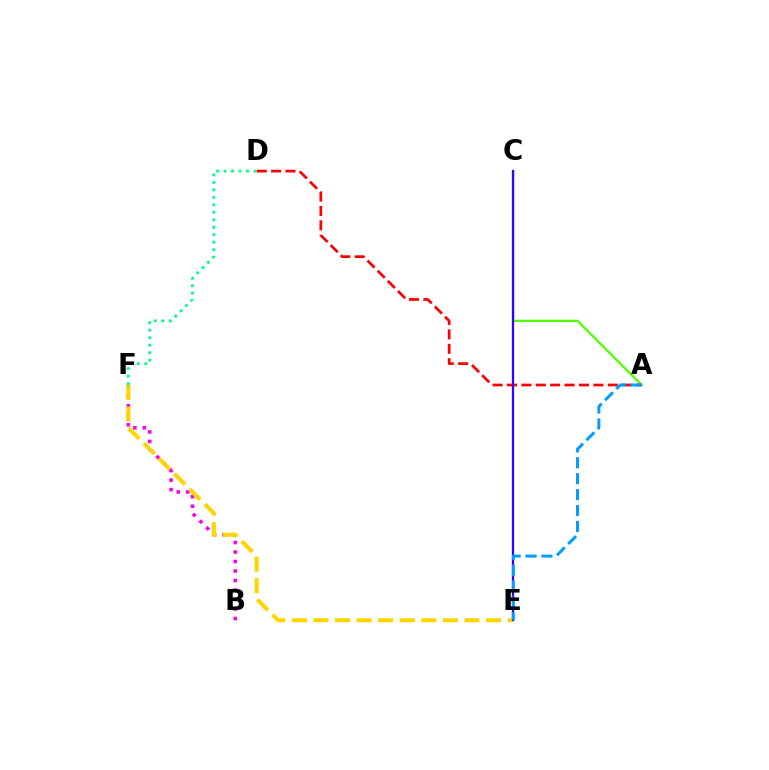{('B', 'F'): [{'color': '#ff00ed', 'line_style': 'dotted', 'thickness': 2.58}], ('D', 'F'): [{'color': '#00ff86', 'line_style': 'dotted', 'thickness': 2.03}], ('A', 'C'): [{'color': '#4fff00', 'line_style': 'solid', 'thickness': 1.6}], ('A', 'D'): [{'color': '#ff0000', 'line_style': 'dashed', 'thickness': 1.96}], ('E', 'F'): [{'color': '#ffd500', 'line_style': 'dashed', 'thickness': 2.93}], ('C', 'E'): [{'color': '#3700ff', 'line_style': 'solid', 'thickness': 1.63}], ('A', 'E'): [{'color': '#009eff', 'line_style': 'dashed', 'thickness': 2.16}]}